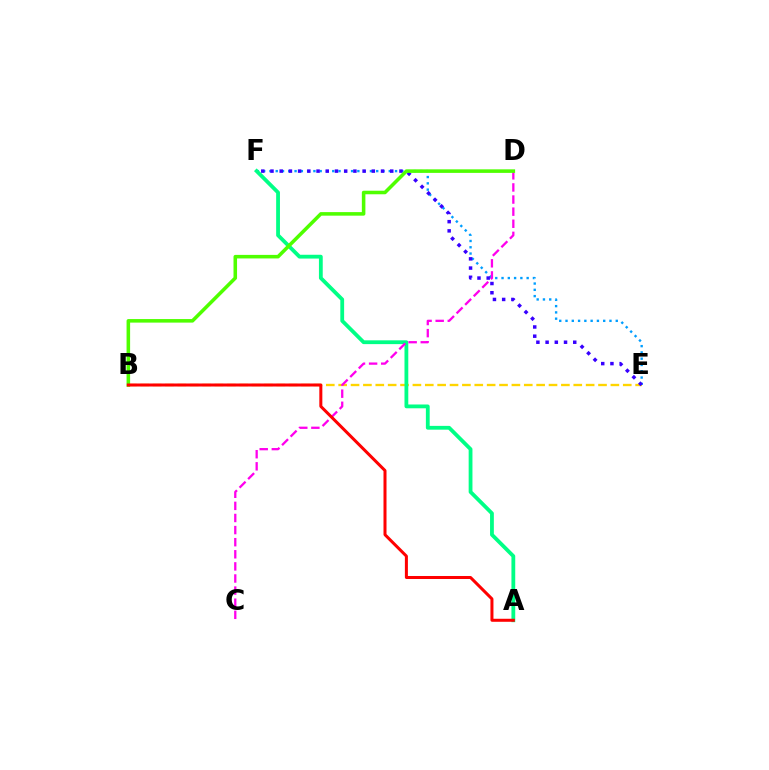{('B', 'E'): [{'color': '#ffd500', 'line_style': 'dashed', 'thickness': 1.68}], ('E', 'F'): [{'color': '#009eff', 'line_style': 'dotted', 'thickness': 1.71}, {'color': '#3700ff', 'line_style': 'dotted', 'thickness': 2.5}], ('A', 'F'): [{'color': '#00ff86', 'line_style': 'solid', 'thickness': 2.74}], ('C', 'D'): [{'color': '#ff00ed', 'line_style': 'dashed', 'thickness': 1.64}], ('B', 'D'): [{'color': '#4fff00', 'line_style': 'solid', 'thickness': 2.56}], ('A', 'B'): [{'color': '#ff0000', 'line_style': 'solid', 'thickness': 2.17}]}